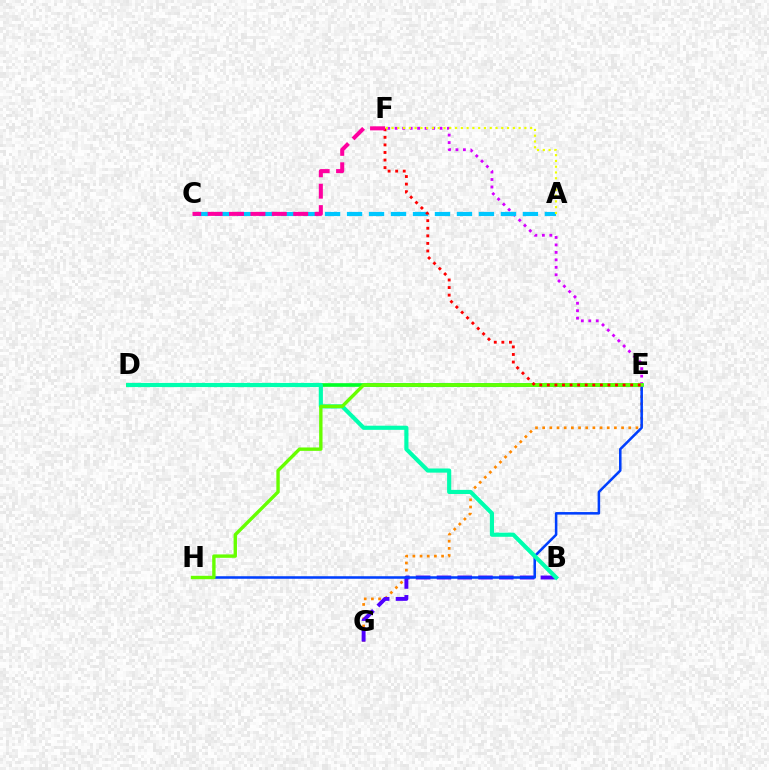{('E', 'F'): [{'color': '#d600ff', 'line_style': 'dotted', 'thickness': 2.03}, {'color': '#ff0000', 'line_style': 'dotted', 'thickness': 2.06}], ('E', 'G'): [{'color': '#ff8800', 'line_style': 'dotted', 'thickness': 1.95}], ('B', 'G'): [{'color': '#4f00ff', 'line_style': 'dashed', 'thickness': 2.82}], ('A', 'C'): [{'color': '#00c7ff', 'line_style': 'dashed', 'thickness': 2.99}], ('D', 'E'): [{'color': '#00ff27', 'line_style': 'solid', 'thickness': 2.63}], ('E', 'H'): [{'color': '#003fff', 'line_style': 'solid', 'thickness': 1.83}, {'color': '#66ff00', 'line_style': 'solid', 'thickness': 2.44}], ('B', 'D'): [{'color': '#00ffaf', 'line_style': 'solid', 'thickness': 2.98}], ('A', 'F'): [{'color': '#eeff00', 'line_style': 'dotted', 'thickness': 1.57}], ('C', 'F'): [{'color': '#ff00a0', 'line_style': 'dashed', 'thickness': 2.91}]}